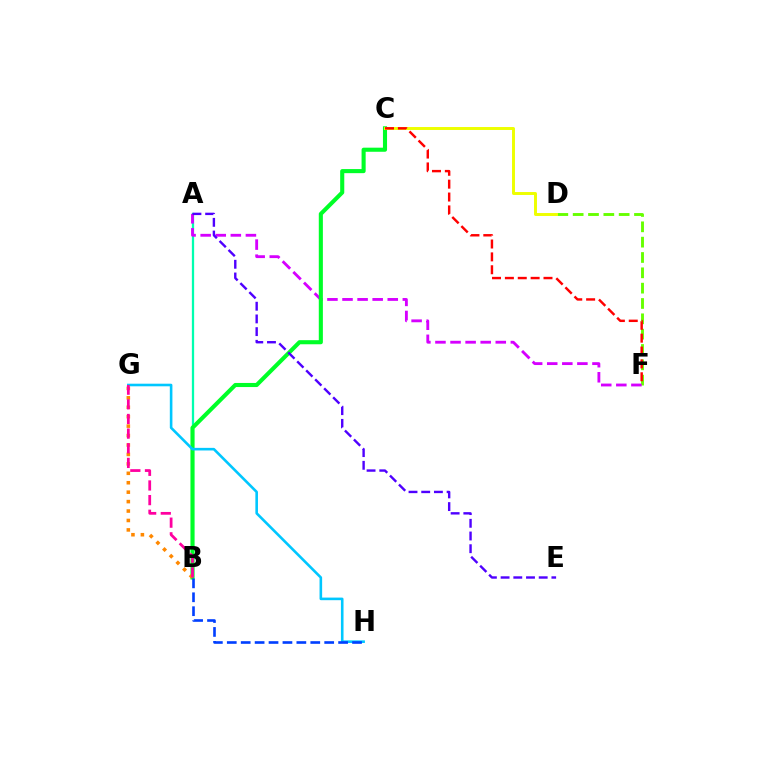{('D', 'F'): [{'color': '#66ff00', 'line_style': 'dashed', 'thickness': 2.08}], ('A', 'B'): [{'color': '#00ffaf', 'line_style': 'solid', 'thickness': 1.64}], ('A', 'F'): [{'color': '#d600ff', 'line_style': 'dashed', 'thickness': 2.05}], ('B', 'C'): [{'color': '#00ff27', 'line_style': 'solid', 'thickness': 2.95}], ('G', 'H'): [{'color': '#00c7ff', 'line_style': 'solid', 'thickness': 1.87}], ('B', 'G'): [{'color': '#ff8800', 'line_style': 'dotted', 'thickness': 2.56}, {'color': '#ff00a0', 'line_style': 'dashed', 'thickness': 1.99}], ('C', 'D'): [{'color': '#eeff00', 'line_style': 'solid', 'thickness': 2.13}], ('B', 'H'): [{'color': '#003fff', 'line_style': 'dashed', 'thickness': 1.89}], ('C', 'F'): [{'color': '#ff0000', 'line_style': 'dashed', 'thickness': 1.75}], ('A', 'E'): [{'color': '#4f00ff', 'line_style': 'dashed', 'thickness': 1.73}]}